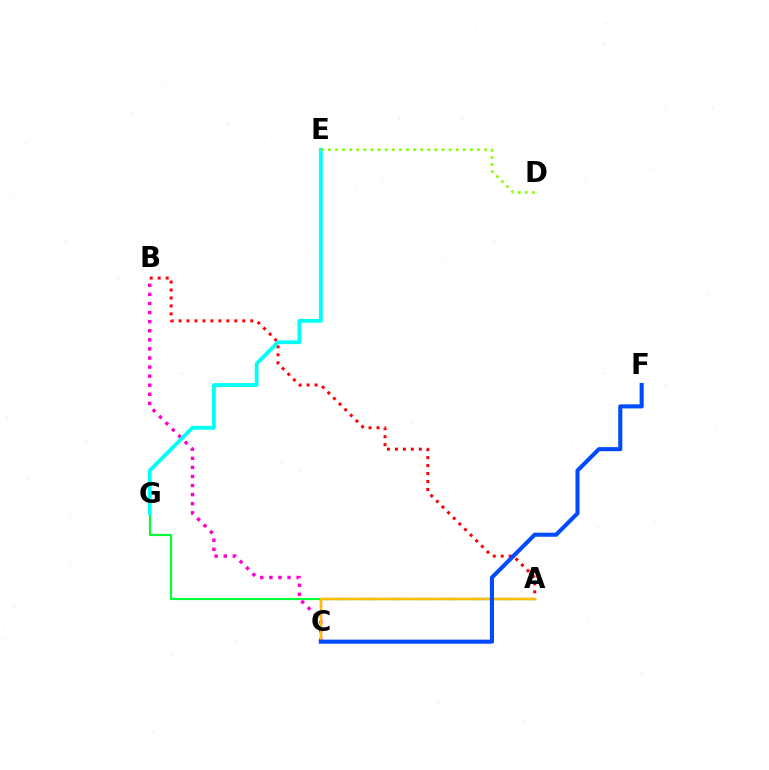{('A', 'C'): [{'color': '#7200ff', 'line_style': 'dashed', 'thickness': 1.55}, {'color': '#ffbd00', 'line_style': 'solid', 'thickness': 1.78}], ('A', 'G'): [{'color': '#00ff39', 'line_style': 'solid', 'thickness': 1.54}], ('A', 'B'): [{'color': '#ff0000', 'line_style': 'dotted', 'thickness': 2.16}], ('B', 'C'): [{'color': '#ff00cf', 'line_style': 'dotted', 'thickness': 2.47}], ('C', 'F'): [{'color': '#004bff', 'line_style': 'solid', 'thickness': 2.94}], ('E', 'G'): [{'color': '#00fff6', 'line_style': 'solid', 'thickness': 2.75}], ('D', 'E'): [{'color': '#84ff00', 'line_style': 'dotted', 'thickness': 1.93}]}